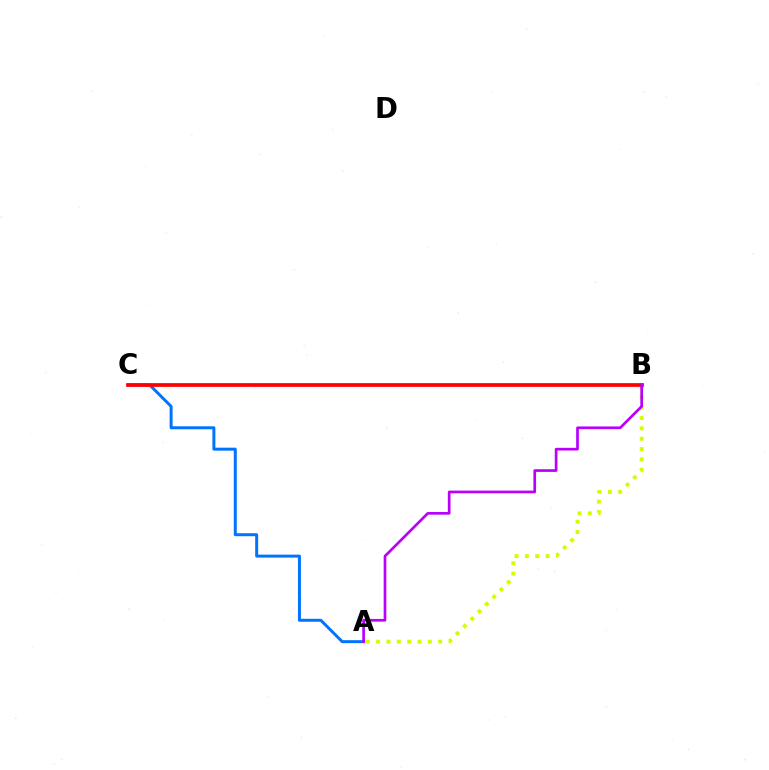{('B', 'C'): [{'color': '#00ff5c', 'line_style': 'solid', 'thickness': 1.51}, {'color': '#ff0000', 'line_style': 'solid', 'thickness': 2.68}], ('A', 'B'): [{'color': '#d1ff00', 'line_style': 'dotted', 'thickness': 2.81}, {'color': '#b900ff', 'line_style': 'solid', 'thickness': 1.94}], ('A', 'C'): [{'color': '#0074ff', 'line_style': 'solid', 'thickness': 2.15}]}